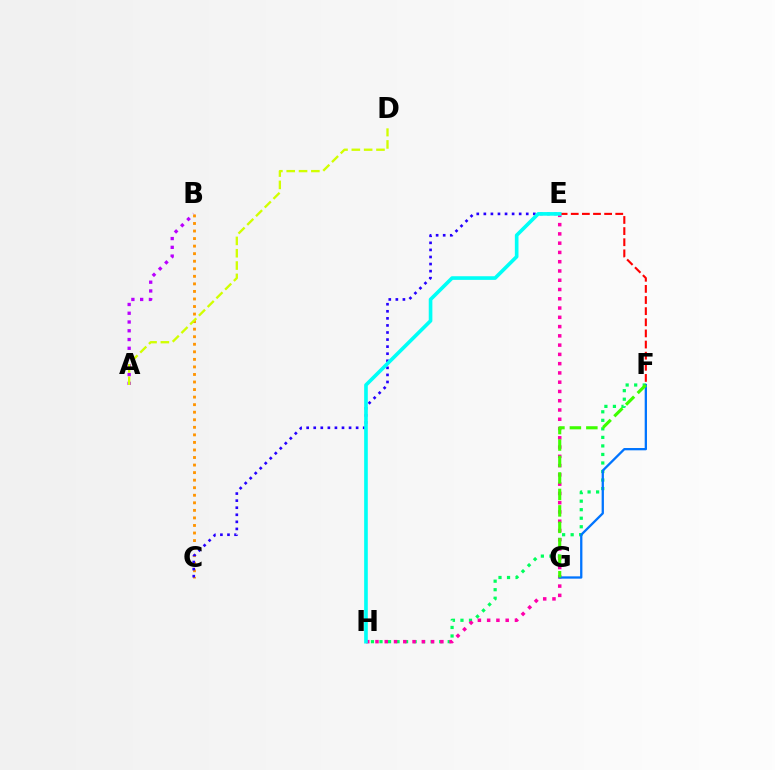{('F', 'H'): [{'color': '#00ff5c', 'line_style': 'dotted', 'thickness': 2.32}], ('A', 'B'): [{'color': '#b900ff', 'line_style': 'dotted', 'thickness': 2.38}], ('B', 'C'): [{'color': '#ff9400', 'line_style': 'dotted', 'thickness': 2.05}], ('C', 'E'): [{'color': '#2500ff', 'line_style': 'dotted', 'thickness': 1.92}], ('E', 'H'): [{'color': '#ff00ac', 'line_style': 'dotted', 'thickness': 2.52}, {'color': '#00fff6', 'line_style': 'solid', 'thickness': 2.62}], ('E', 'F'): [{'color': '#ff0000', 'line_style': 'dashed', 'thickness': 1.51}], ('F', 'G'): [{'color': '#0074ff', 'line_style': 'solid', 'thickness': 1.65}, {'color': '#3dff00', 'line_style': 'dashed', 'thickness': 2.24}], ('A', 'D'): [{'color': '#d1ff00', 'line_style': 'dashed', 'thickness': 1.67}]}